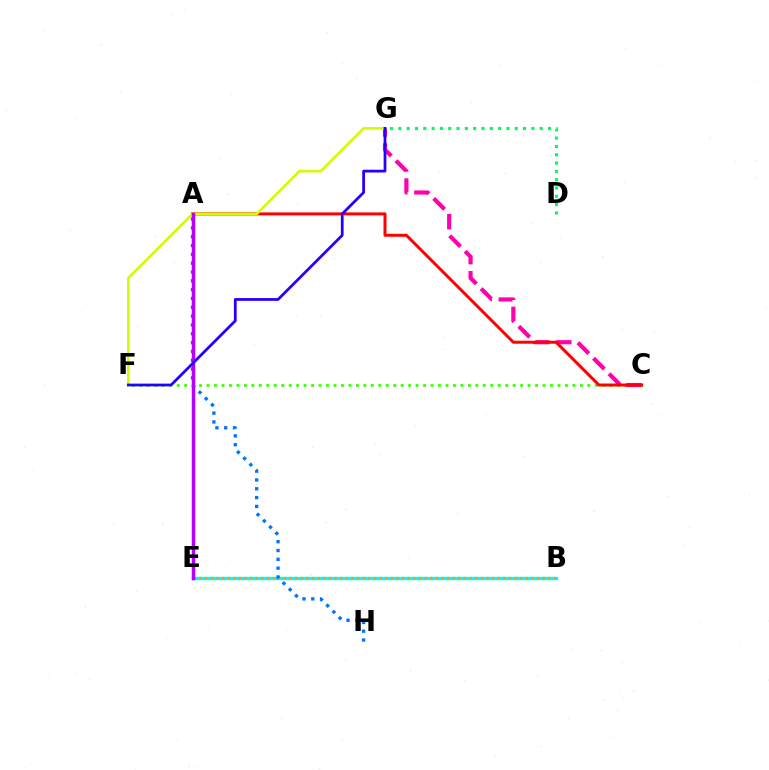{('C', 'F'): [{'color': '#3dff00', 'line_style': 'dotted', 'thickness': 2.03}], ('C', 'G'): [{'color': '#ff00ac', 'line_style': 'dashed', 'thickness': 2.98}], ('B', 'E'): [{'color': '#00fff6', 'line_style': 'solid', 'thickness': 2.46}, {'color': '#ff9400', 'line_style': 'dotted', 'thickness': 1.53}], ('A', 'C'): [{'color': '#ff0000', 'line_style': 'solid', 'thickness': 2.15}], ('A', 'H'): [{'color': '#0074ff', 'line_style': 'dotted', 'thickness': 2.4}], ('F', 'G'): [{'color': '#d1ff00', 'line_style': 'solid', 'thickness': 1.92}, {'color': '#2500ff', 'line_style': 'solid', 'thickness': 1.99}], ('A', 'E'): [{'color': '#b900ff', 'line_style': 'solid', 'thickness': 2.52}], ('D', 'G'): [{'color': '#00ff5c', 'line_style': 'dotted', 'thickness': 2.26}]}